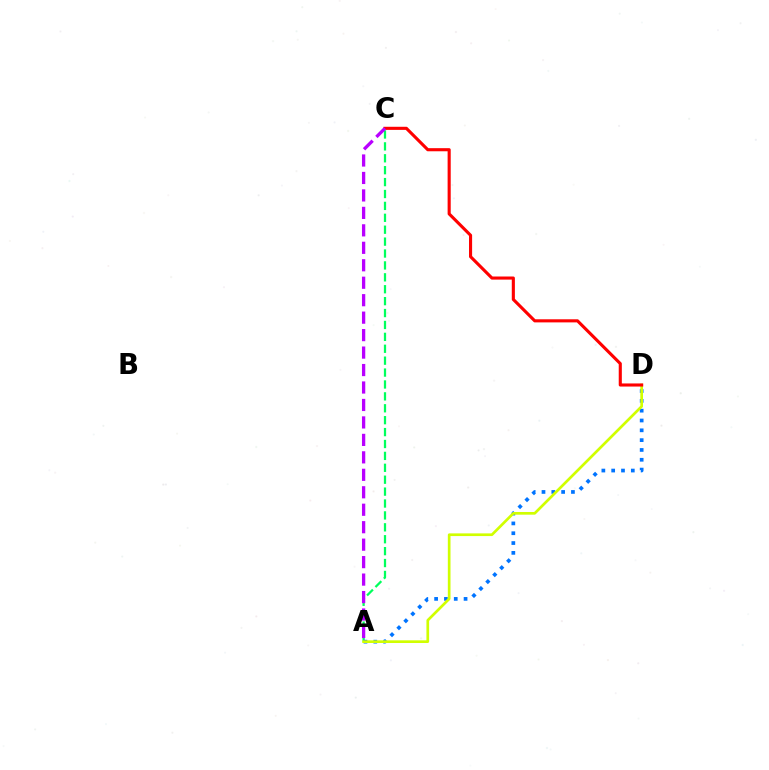{('A', 'C'): [{'color': '#00ff5c', 'line_style': 'dashed', 'thickness': 1.62}, {'color': '#b900ff', 'line_style': 'dashed', 'thickness': 2.37}], ('A', 'D'): [{'color': '#0074ff', 'line_style': 'dotted', 'thickness': 2.67}, {'color': '#d1ff00', 'line_style': 'solid', 'thickness': 1.93}], ('C', 'D'): [{'color': '#ff0000', 'line_style': 'solid', 'thickness': 2.24}]}